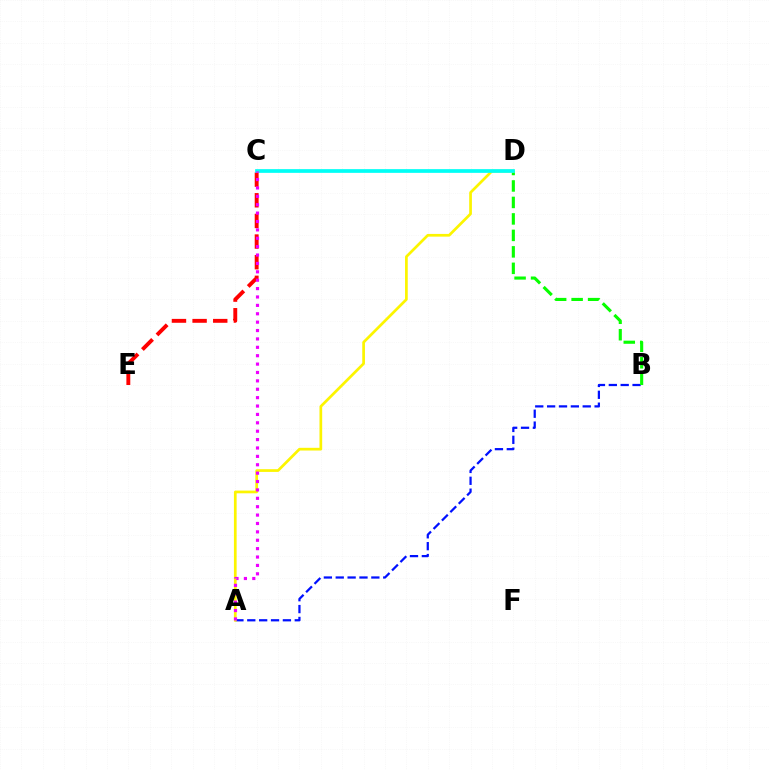{('A', 'B'): [{'color': '#0010ff', 'line_style': 'dashed', 'thickness': 1.61}], ('B', 'D'): [{'color': '#08ff00', 'line_style': 'dashed', 'thickness': 2.24}], ('A', 'D'): [{'color': '#fcf500', 'line_style': 'solid', 'thickness': 1.95}], ('C', 'E'): [{'color': '#ff0000', 'line_style': 'dashed', 'thickness': 2.8}], ('C', 'D'): [{'color': '#00fff6', 'line_style': 'solid', 'thickness': 2.67}], ('A', 'C'): [{'color': '#ee00ff', 'line_style': 'dotted', 'thickness': 2.28}]}